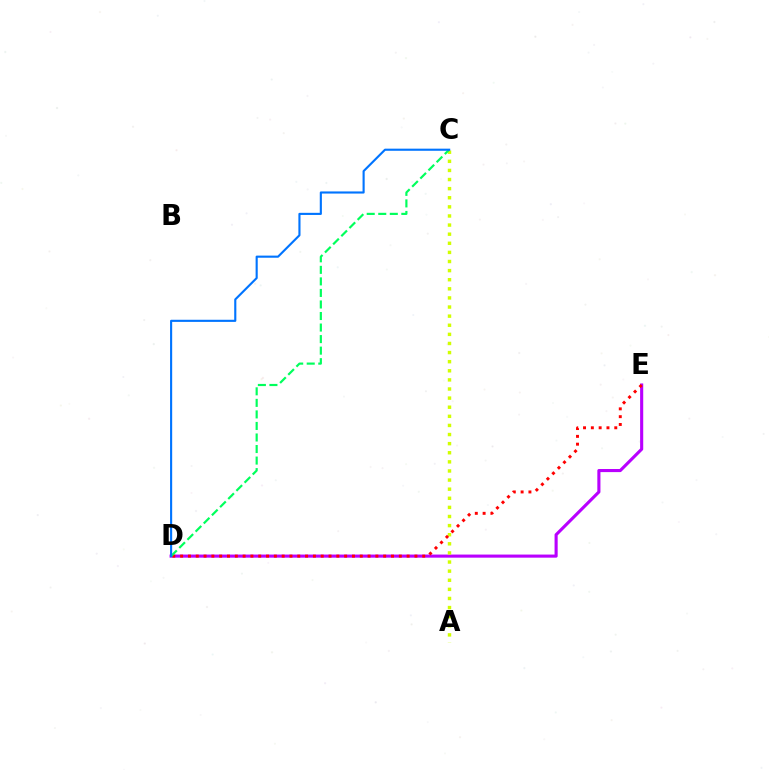{('D', 'E'): [{'color': '#b900ff', 'line_style': 'solid', 'thickness': 2.23}, {'color': '#ff0000', 'line_style': 'dotted', 'thickness': 2.12}], ('A', 'C'): [{'color': '#d1ff00', 'line_style': 'dotted', 'thickness': 2.47}], ('C', 'D'): [{'color': '#00ff5c', 'line_style': 'dashed', 'thickness': 1.57}, {'color': '#0074ff', 'line_style': 'solid', 'thickness': 1.53}]}